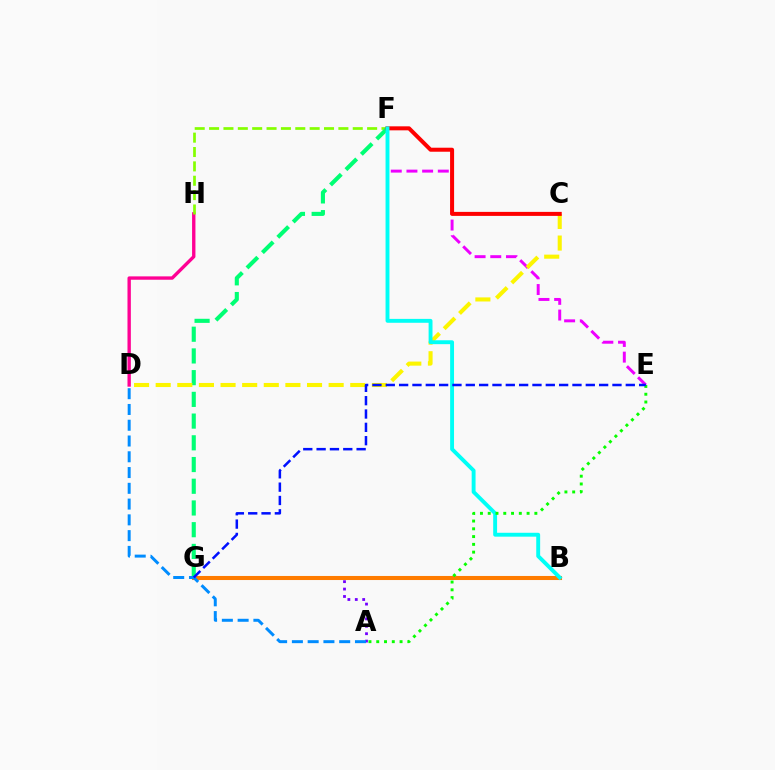{('D', 'H'): [{'color': '#ff0094', 'line_style': 'solid', 'thickness': 2.42}], ('F', 'H'): [{'color': '#84ff00', 'line_style': 'dashed', 'thickness': 1.95}], ('A', 'G'): [{'color': '#7200ff', 'line_style': 'dotted', 'thickness': 2.01}], ('B', 'G'): [{'color': '#ff7c00', 'line_style': 'solid', 'thickness': 2.92}], ('F', 'G'): [{'color': '#00ff74', 'line_style': 'dashed', 'thickness': 2.95}], ('E', 'F'): [{'color': '#ee00ff', 'line_style': 'dashed', 'thickness': 2.13}], ('C', 'D'): [{'color': '#fcf500', 'line_style': 'dashed', 'thickness': 2.94}], ('C', 'F'): [{'color': '#ff0000', 'line_style': 'solid', 'thickness': 2.89}], ('A', 'D'): [{'color': '#008cff', 'line_style': 'dashed', 'thickness': 2.14}], ('B', 'F'): [{'color': '#00fff6', 'line_style': 'solid', 'thickness': 2.8}], ('A', 'E'): [{'color': '#08ff00', 'line_style': 'dotted', 'thickness': 2.11}], ('E', 'G'): [{'color': '#0010ff', 'line_style': 'dashed', 'thickness': 1.81}]}